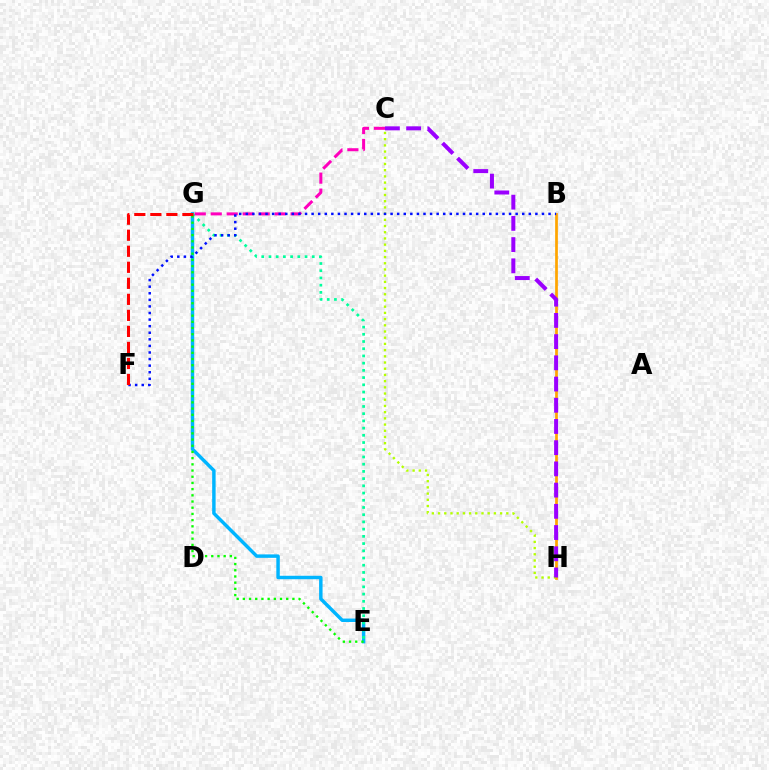{('E', 'G'): [{'color': '#00b5ff', 'line_style': 'solid', 'thickness': 2.48}, {'color': '#00ff9d', 'line_style': 'dotted', 'thickness': 1.96}, {'color': '#08ff00', 'line_style': 'dotted', 'thickness': 1.68}], ('B', 'H'): [{'color': '#ffa500', 'line_style': 'solid', 'thickness': 1.96}], ('C', 'H'): [{'color': '#b3ff00', 'line_style': 'dotted', 'thickness': 1.69}, {'color': '#9b00ff', 'line_style': 'dashed', 'thickness': 2.88}], ('C', 'G'): [{'color': '#ff00bd', 'line_style': 'dashed', 'thickness': 2.17}], ('B', 'F'): [{'color': '#0010ff', 'line_style': 'dotted', 'thickness': 1.79}], ('F', 'G'): [{'color': '#ff0000', 'line_style': 'dashed', 'thickness': 2.18}]}